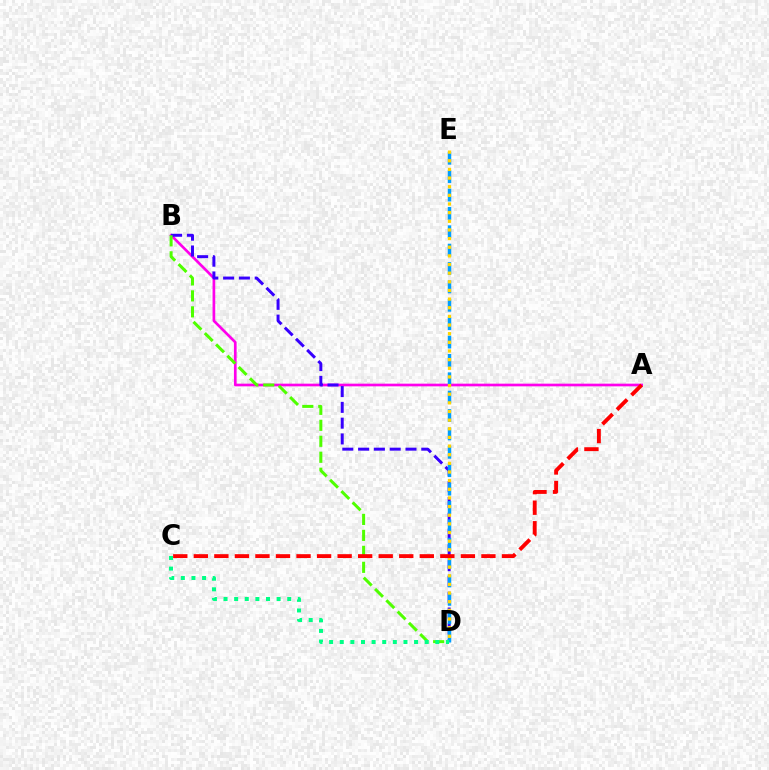{('A', 'B'): [{'color': '#ff00ed', 'line_style': 'solid', 'thickness': 1.93}], ('B', 'D'): [{'color': '#3700ff', 'line_style': 'dashed', 'thickness': 2.15}, {'color': '#4fff00', 'line_style': 'dashed', 'thickness': 2.17}], ('D', 'E'): [{'color': '#009eff', 'line_style': 'dashed', 'thickness': 2.5}, {'color': '#ffd500', 'line_style': 'dotted', 'thickness': 2.35}], ('C', 'D'): [{'color': '#00ff86', 'line_style': 'dotted', 'thickness': 2.88}], ('A', 'C'): [{'color': '#ff0000', 'line_style': 'dashed', 'thickness': 2.79}]}